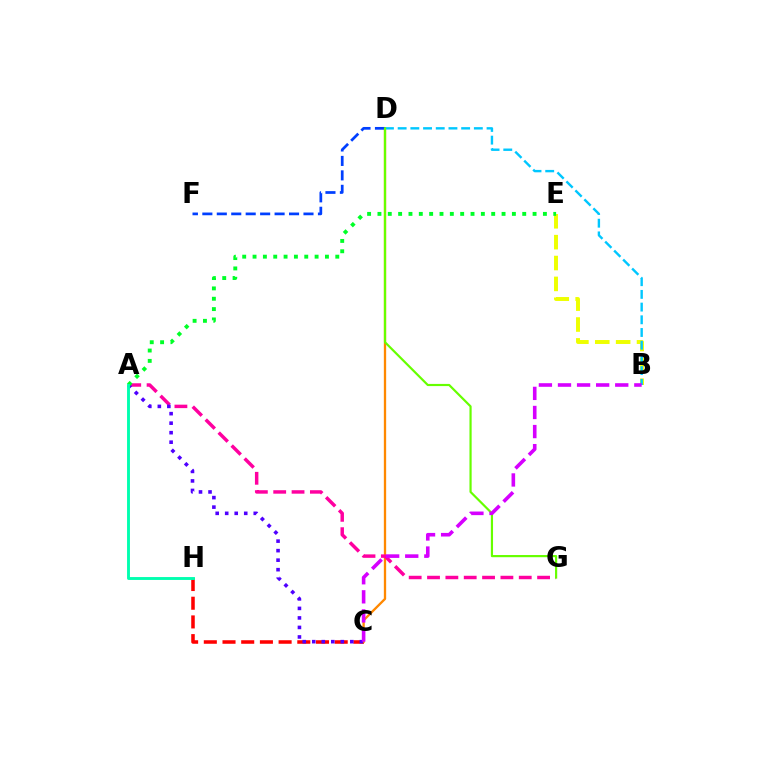{('B', 'E'): [{'color': '#eeff00', 'line_style': 'dashed', 'thickness': 2.84}], ('C', 'H'): [{'color': '#ff0000', 'line_style': 'dashed', 'thickness': 2.54}], ('C', 'D'): [{'color': '#ff8800', 'line_style': 'solid', 'thickness': 1.67}], ('A', 'G'): [{'color': '#ff00a0', 'line_style': 'dashed', 'thickness': 2.49}], ('D', 'F'): [{'color': '#003fff', 'line_style': 'dashed', 'thickness': 1.96}], ('A', 'C'): [{'color': '#4f00ff', 'line_style': 'dotted', 'thickness': 2.59}], ('A', 'E'): [{'color': '#00ff27', 'line_style': 'dotted', 'thickness': 2.81}], ('A', 'H'): [{'color': '#00ffaf', 'line_style': 'solid', 'thickness': 2.08}], ('B', 'D'): [{'color': '#00c7ff', 'line_style': 'dashed', 'thickness': 1.73}], ('D', 'G'): [{'color': '#66ff00', 'line_style': 'solid', 'thickness': 1.57}], ('B', 'C'): [{'color': '#d600ff', 'line_style': 'dashed', 'thickness': 2.59}]}